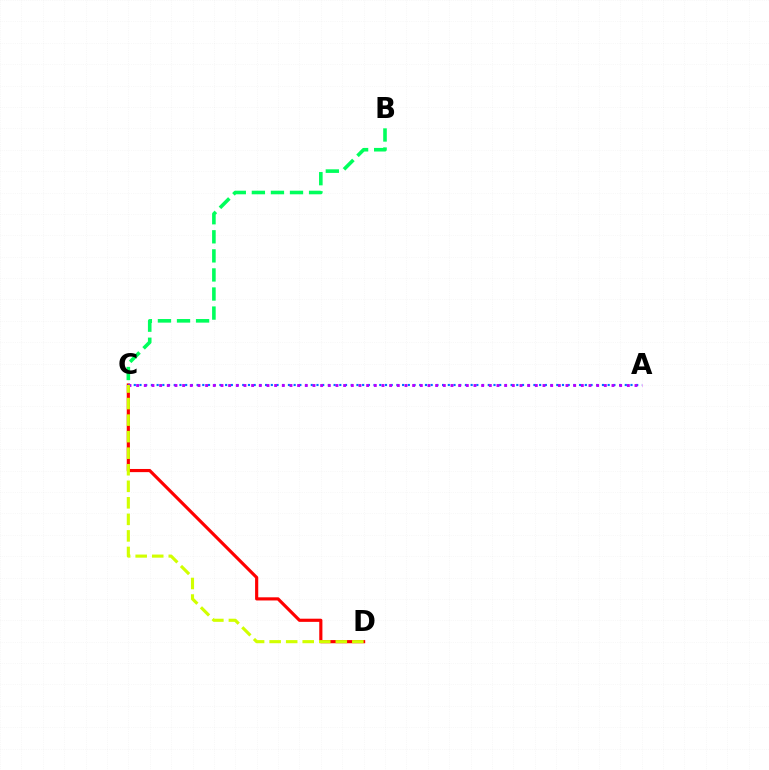{('C', 'D'): [{'color': '#ff0000', 'line_style': 'solid', 'thickness': 2.27}, {'color': '#d1ff00', 'line_style': 'dashed', 'thickness': 2.25}], ('A', 'C'): [{'color': '#0074ff', 'line_style': 'dotted', 'thickness': 1.55}, {'color': '#b900ff', 'line_style': 'dotted', 'thickness': 2.08}], ('B', 'C'): [{'color': '#00ff5c', 'line_style': 'dashed', 'thickness': 2.59}]}